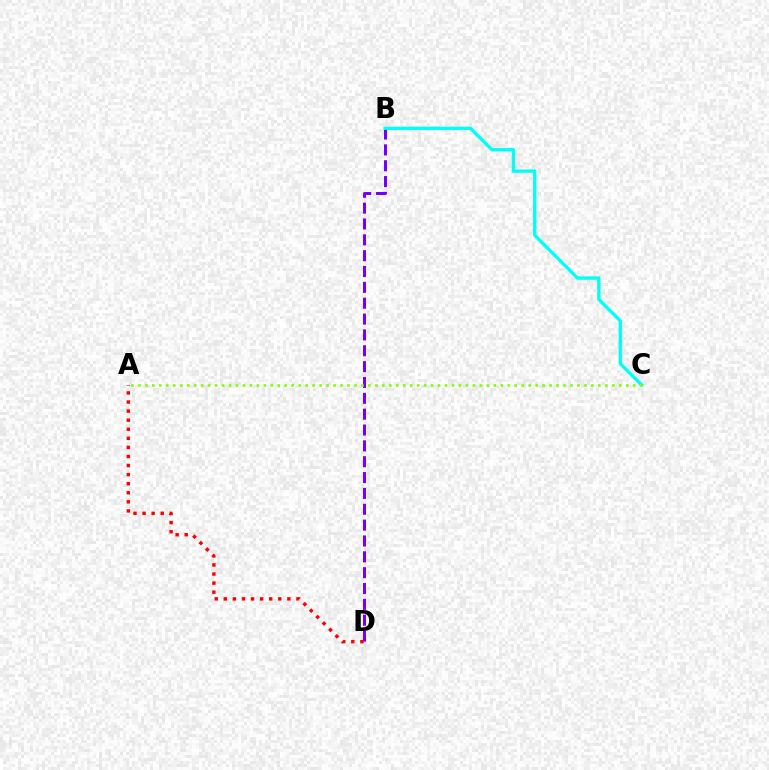{('B', 'D'): [{'color': '#7200ff', 'line_style': 'dashed', 'thickness': 2.15}], ('B', 'C'): [{'color': '#00fff6', 'line_style': 'solid', 'thickness': 2.41}], ('A', 'C'): [{'color': '#84ff00', 'line_style': 'dotted', 'thickness': 1.89}], ('A', 'D'): [{'color': '#ff0000', 'line_style': 'dotted', 'thickness': 2.47}]}